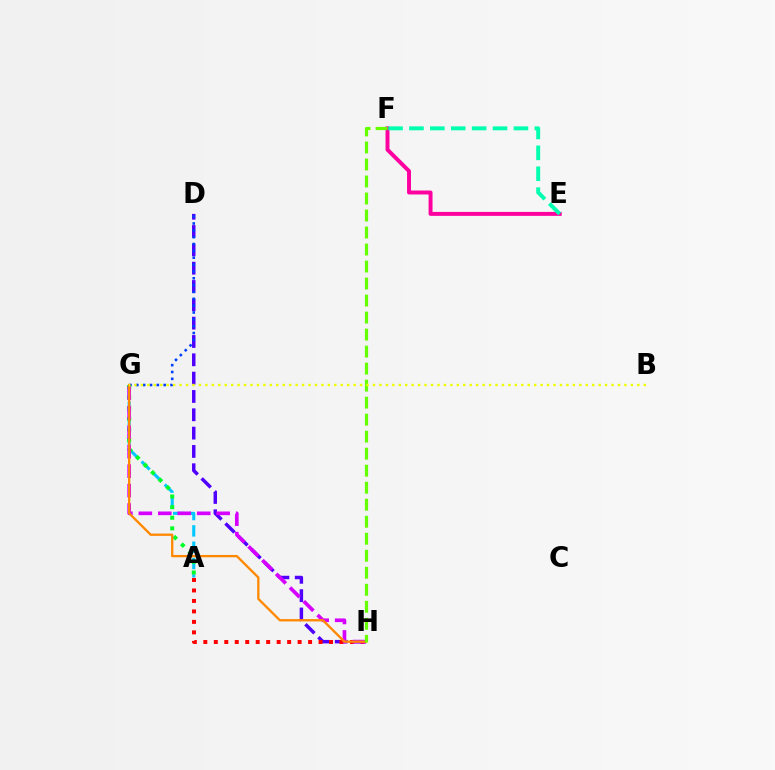{('D', 'H'): [{'color': '#4f00ff', 'line_style': 'dashed', 'thickness': 2.49}], ('D', 'G'): [{'color': '#003fff', 'line_style': 'dotted', 'thickness': 1.86}], ('A', 'G'): [{'color': '#00c7ff', 'line_style': 'dashed', 'thickness': 2.22}, {'color': '#00ff27', 'line_style': 'dotted', 'thickness': 2.88}], ('A', 'H'): [{'color': '#ff0000', 'line_style': 'dotted', 'thickness': 2.85}], ('G', 'H'): [{'color': '#d600ff', 'line_style': 'dashed', 'thickness': 2.64}, {'color': '#ff8800', 'line_style': 'solid', 'thickness': 1.66}], ('E', 'F'): [{'color': '#ff00a0', 'line_style': 'solid', 'thickness': 2.84}, {'color': '#00ffaf', 'line_style': 'dashed', 'thickness': 2.84}], ('F', 'H'): [{'color': '#66ff00', 'line_style': 'dashed', 'thickness': 2.31}], ('B', 'G'): [{'color': '#eeff00', 'line_style': 'dotted', 'thickness': 1.75}]}